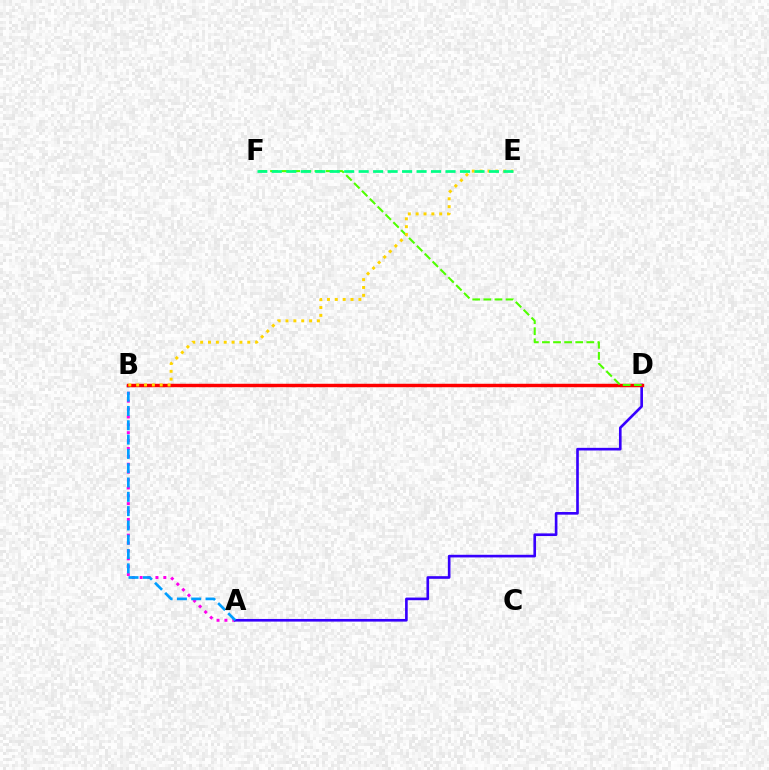{('A', 'B'): [{'color': '#ff00ed', 'line_style': 'dotted', 'thickness': 2.14}, {'color': '#009eff', 'line_style': 'dashed', 'thickness': 1.94}], ('A', 'D'): [{'color': '#3700ff', 'line_style': 'solid', 'thickness': 1.9}], ('B', 'D'): [{'color': '#ff0000', 'line_style': 'solid', 'thickness': 2.48}], ('D', 'F'): [{'color': '#4fff00', 'line_style': 'dashed', 'thickness': 1.51}], ('B', 'E'): [{'color': '#ffd500', 'line_style': 'dotted', 'thickness': 2.13}], ('E', 'F'): [{'color': '#00ff86', 'line_style': 'dashed', 'thickness': 1.97}]}